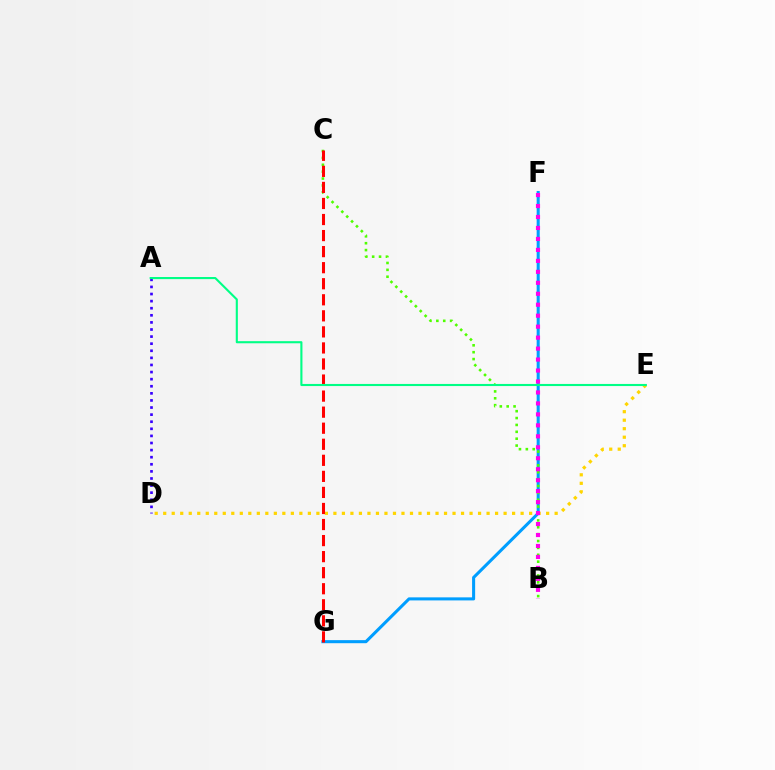{('A', 'D'): [{'color': '#3700ff', 'line_style': 'dotted', 'thickness': 1.93}], ('F', 'G'): [{'color': '#009eff', 'line_style': 'solid', 'thickness': 2.2}], ('B', 'C'): [{'color': '#4fff00', 'line_style': 'dotted', 'thickness': 1.87}], ('D', 'E'): [{'color': '#ffd500', 'line_style': 'dotted', 'thickness': 2.31}], ('C', 'G'): [{'color': '#ff0000', 'line_style': 'dashed', 'thickness': 2.18}], ('A', 'E'): [{'color': '#00ff86', 'line_style': 'solid', 'thickness': 1.52}], ('B', 'F'): [{'color': '#ff00ed', 'line_style': 'dotted', 'thickness': 2.98}]}